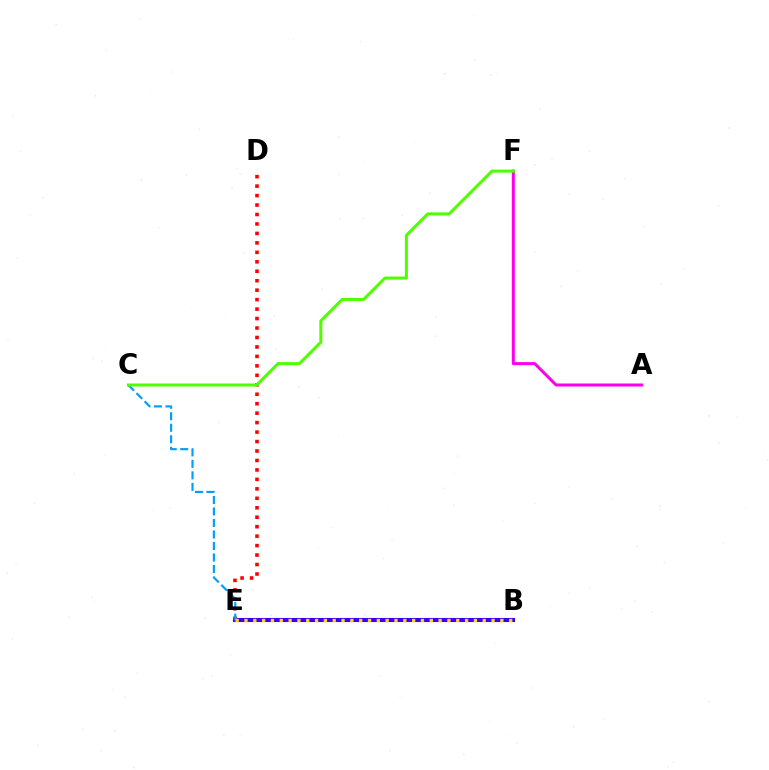{('B', 'E'): [{'color': '#00ff86', 'line_style': 'solid', 'thickness': 2.65}, {'color': '#3700ff', 'line_style': 'solid', 'thickness': 2.94}, {'color': '#ffd500', 'line_style': 'dotted', 'thickness': 2.4}], ('A', 'F'): [{'color': '#ff00ed', 'line_style': 'solid', 'thickness': 2.17}], ('D', 'E'): [{'color': '#ff0000', 'line_style': 'dotted', 'thickness': 2.57}], ('C', 'E'): [{'color': '#009eff', 'line_style': 'dashed', 'thickness': 1.56}], ('C', 'F'): [{'color': '#4fff00', 'line_style': 'solid', 'thickness': 2.18}]}